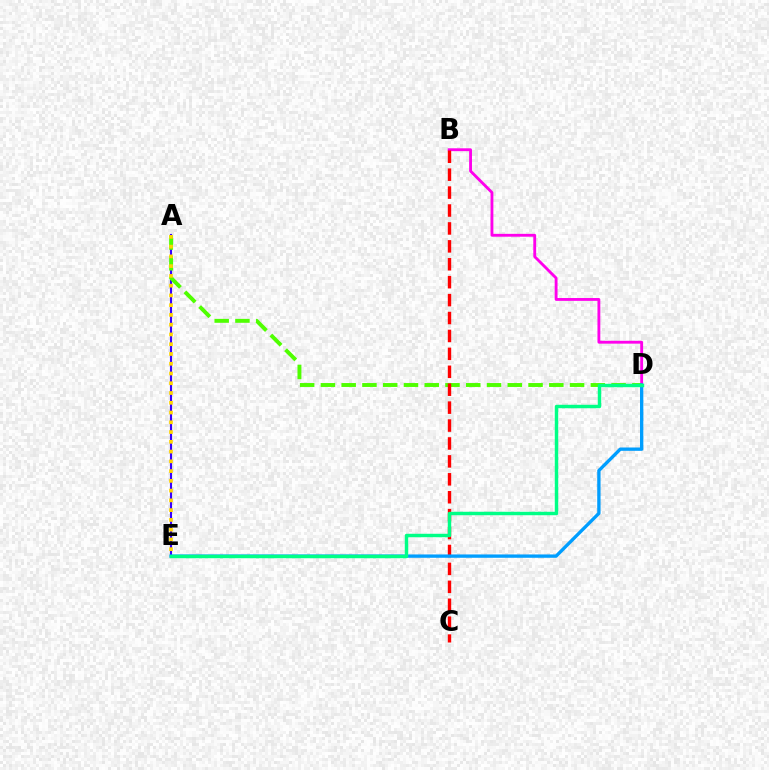{('A', 'E'): [{'color': '#3700ff', 'line_style': 'solid', 'thickness': 1.53}, {'color': '#ffd500', 'line_style': 'dotted', 'thickness': 2.65}], ('B', 'D'): [{'color': '#ff00ed', 'line_style': 'solid', 'thickness': 2.05}], ('A', 'D'): [{'color': '#4fff00', 'line_style': 'dashed', 'thickness': 2.82}], ('B', 'C'): [{'color': '#ff0000', 'line_style': 'dashed', 'thickness': 2.43}], ('D', 'E'): [{'color': '#009eff', 'line_style': 'solid', 'thickness': 2.4}, {'color': '#00ff86', 'line_style': 'solid', 'thickness': 2.48}]}